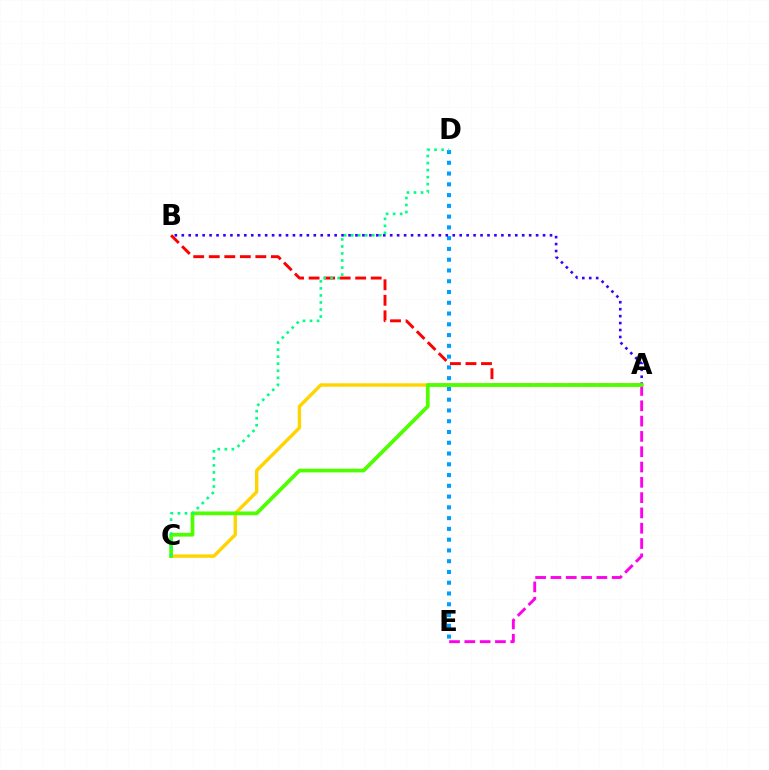{('A', 'B'): [{'color': '#ff0000', 'line_style': 'dashed', 'thickness': 2.11}, {'color': '#3700ff', 'line_style': 'dotted', 'thickness': 1.89}], ('D', 'E'): [{'color': '#009eff', 'line_style': 'dotted', 'thickness': 2.93}], ('A', 'C'): [{'color': '#ffd500', 'line_style': 'solid', 'thickness': 2.44}, {'color': '#4fff00', 'line_style': 'solid', 'thickness': 2.69}], ('A', 'E'): [{'color': '#ff00ed', 'line_style': 'dashed', 'thickness': 2.08}], ('C', 'D'): [{'color': '#00ff86', 'line_style': 'dotted', 'thickness': 1.91}]}